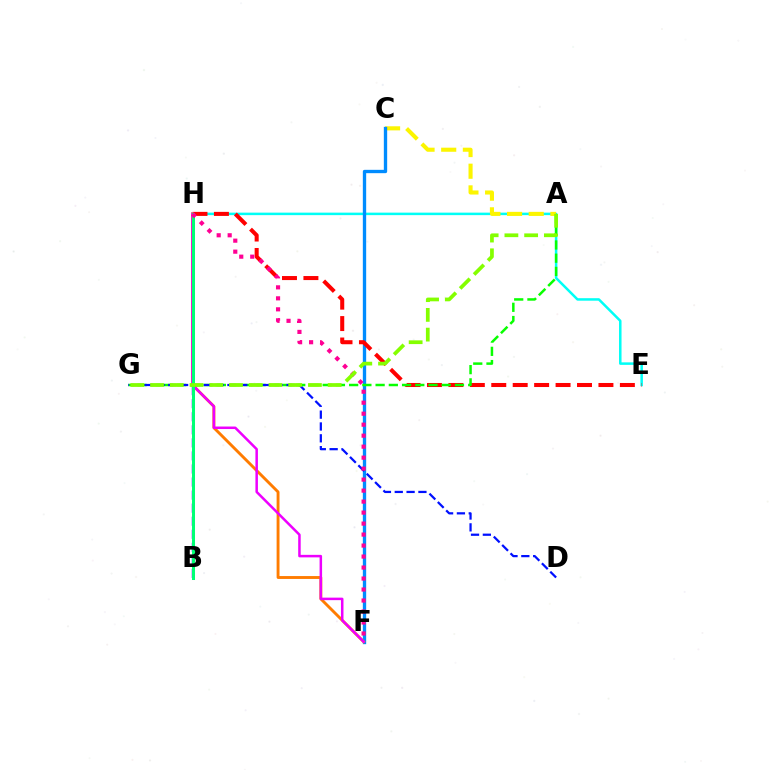{('E', 'H'): [{'color': '#00fff6', 'line_style': 'solid', 'thickness': 1.8}, {'color': '#ff0000', 'line_style': 'dashed', 'thickness': 2.91}], ('A', 'C'): [{'color': '#fcf500', 'line_style': 'dashed', 'thickness': 2.94}], ('C', 'F'): [{'color': '#008cff', 'line_style': 'solid', 'thickness': 2.4}], ('B', 'H'): [{'color': '#7200ff', 'line_style': 'dashed', 'thickness': 1.77}, {'color': '#00ff74', 'line_style': 'solid', 'thickness': 2.17}], ('F', 'H'): [{'color': '#ff7c00', 'line_style': 'solid', 'thickness': 2.08}, {'color': '#ee00ff', 'line_style': 'solid', 'thickness': 1.81}, {'color': '#ff0094', 'line_style': 'dotted', 'thickness': 2.99}], ('A', 'G'): [{'color': '#08ff00', 'line_style': 'dashed', 'thickness': 1.8}, {'color': '#84ff00', 'line_style': 'dashed', 'thickness': 2.68}], ('D', 'G'): [{'color': '#0010ff', 'line_style': 'dashed', 'thickness': 1.61}]}